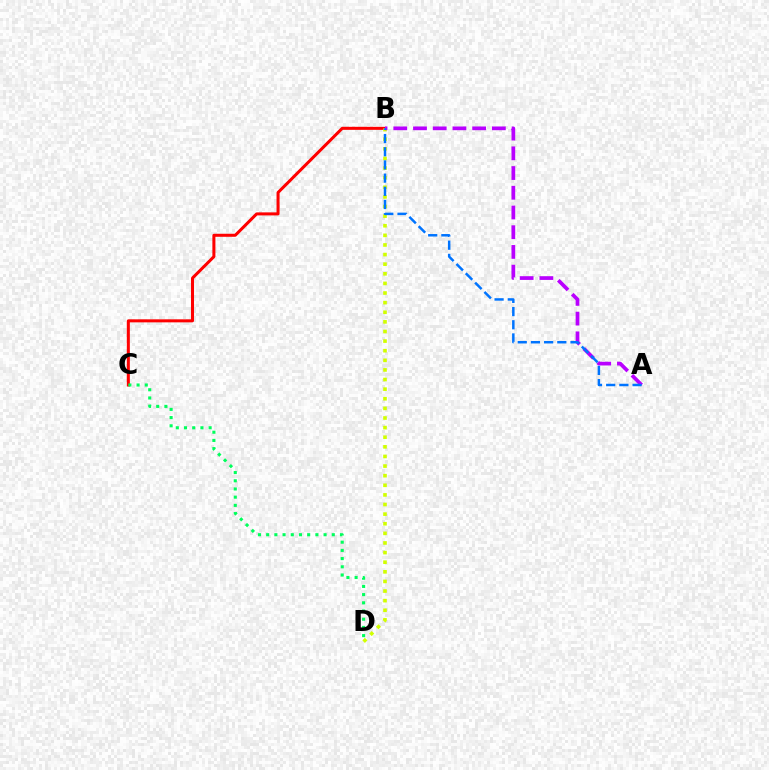{('B', 'C'): [{'color': '#ff0000', 'line_style': 'solid', 'thickness': 2.18}], ('C', 'D'): [{'color': '#00ff5c', 'line_style': 'dotted', 'thickness': 2.23}], ('B', 'D'): [{'color': '#d1ff00', 'line_style': 'dotted', 'thickness': 2.61}], ('A', 'B'): [{'color': '#b900ff', 'line_style': 'dashed', 'thickness': 2.68}, {'color': '#0074ff', 'line_style': 'dashed', 'thickness': 1.79}]}